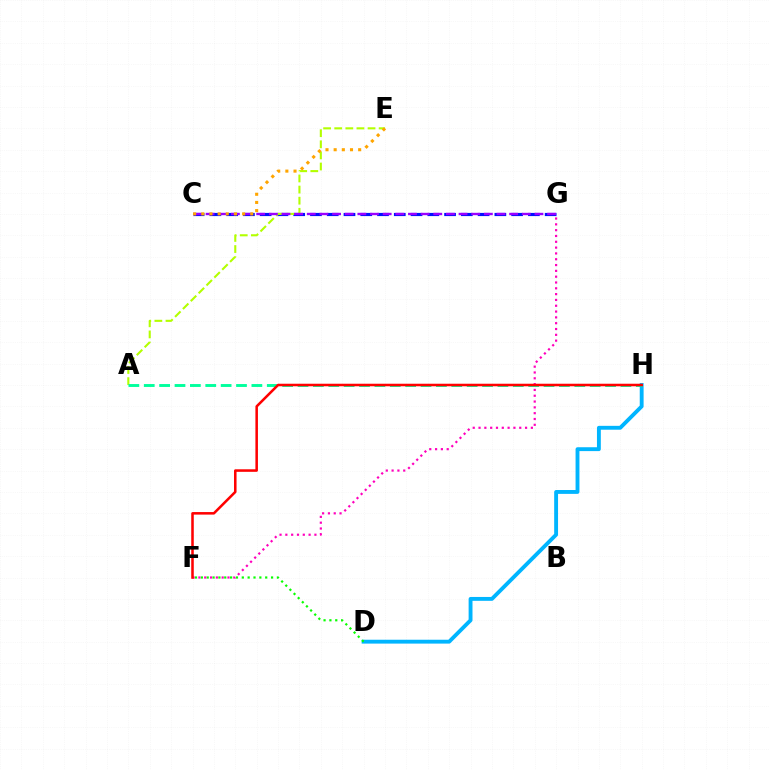{('C', 'G'): [{'color': '#0010ff', 'line_style': 'dashed', 'thickness': 2.28}, {'color': '#9b00ff', 'line_style': 'dashed', 'thickness': 1.72}], ('A', 'E'): [{'color': '#b3ff00', 'line_style': 'dashed', 'thickness': 1.51}], ('D', 'H'): [{'color': '#00b5ff', 'line_style': 'solid', 'thickness': 2.78}], ('A', 'H'): [{'color': '#00ff9d', 'line_style': 'dashed', 'thickness': 2.09}], ('D', 'F'): [{'color': '#08ff00', 'line_style': 'dotted', 'thickness': 1.59}], ('C', 'E'): [{'color': '#ffa500', 'line_style': 'dotted', 'thickness': 2.22}], ('F', 'G'): [{'color': '#ff00bd', 'line_style': 'dotted', 'thickness': 1.58}], ('F', 'H'): [{'color': '#ff0000', 'line_style': 'solid', 'thickness': 1.83}]}